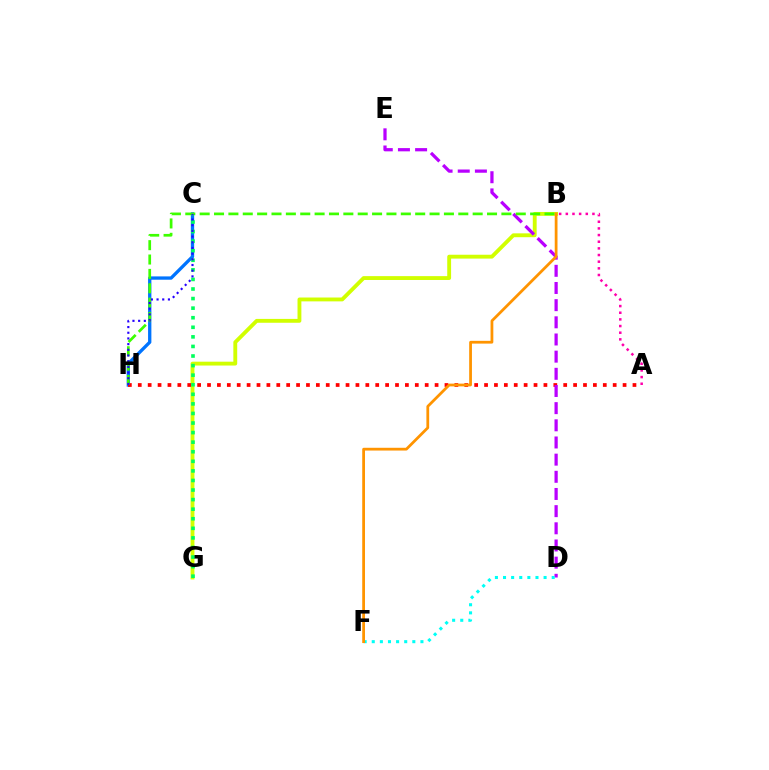{('C', 'H'): [{'color': '#0074ff', 'line_style': 'solid', 'thickness': 2.39}, {'color': '#2500ff', 'line_style': 'dotted', 'thickness': 1.54}], ('B', 'G'): [{'color': '#d1ff00', 'line_style': 'solid', 'thickness': 2.78}], ('A', 'B'): [{'color': '#ff00ac', 'line_style': 'dotted', 'thickness': 1.81}], ('A', 'H'): [{'color': '#ff0000', 'line_style': 'dotted', 'thickness': 2.69}], ('D', 'E'): [{'color': '#b900ff', 'line_style': 'dashed', 'thickness': 2.33}], ('B', 'H'): [{'color': '#3dff00', 'line_style': 'dashed', 'thickness': 1.95}], ('D', 'F'): [{'color': '#00fff6', 'line_style': 'dotted', 'thickness': 2.2}], ('C', 'G'): [{'color': '#00ff5c', 'line_style': 'dotted', 'thickness': 2.6}], ('B', 'F'): [{'color': '#ff9400', 'line_style': 'solid', 'thickness': 1.99}]}